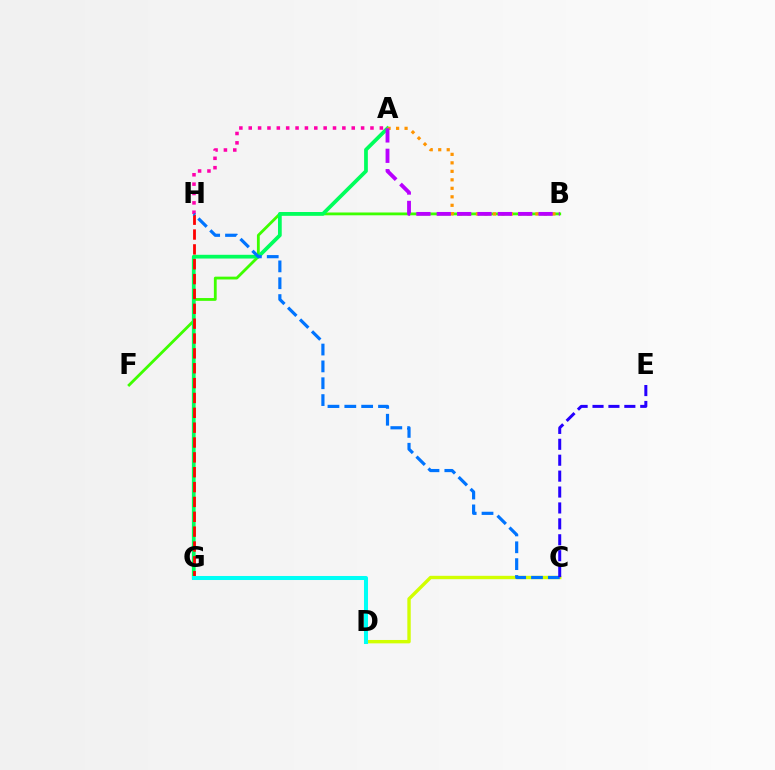{('B', 'F'): [{'color': '#3dff00', 'line_style': 'solid', 'thickness': 2.02}], ('A', 'G'): [{'color': '#00ff5c', 'line_style': 'solid', 'thickness': 2.69}], ('A', 'H'): [{'color': '#ff00ac', 'line_style': 'dotted', 'thickness': 2.54}], ('C', 'D'): [{'color': '#d1ff00', 'line_style': 'solid', 'thickness': 2.44}], ('G', 'H'): [{'color': '#ff0000', 'line_style': 'dashed', 'thickness': 2.02}], ('C', 'H'): [{'color': '#0074ff', 'line_style': 'dashed', 'thickness': 2.29}], ('D', 'G'): [{'color': '#00fff6', 'line_style': 'solid', 'thickness': 2.9}], ('C', 'E'): [{'color': '#2500ff', 'line_style': 'dashed', 'thickness': 2.16}], ('A', 'B'): [{'color': '#ff9400', 'line_style': 'dotted', 'thickness': 2.31}, {'color': '#b900ff', 'line_style': 'dashed', 'thickness': 2.77}]}